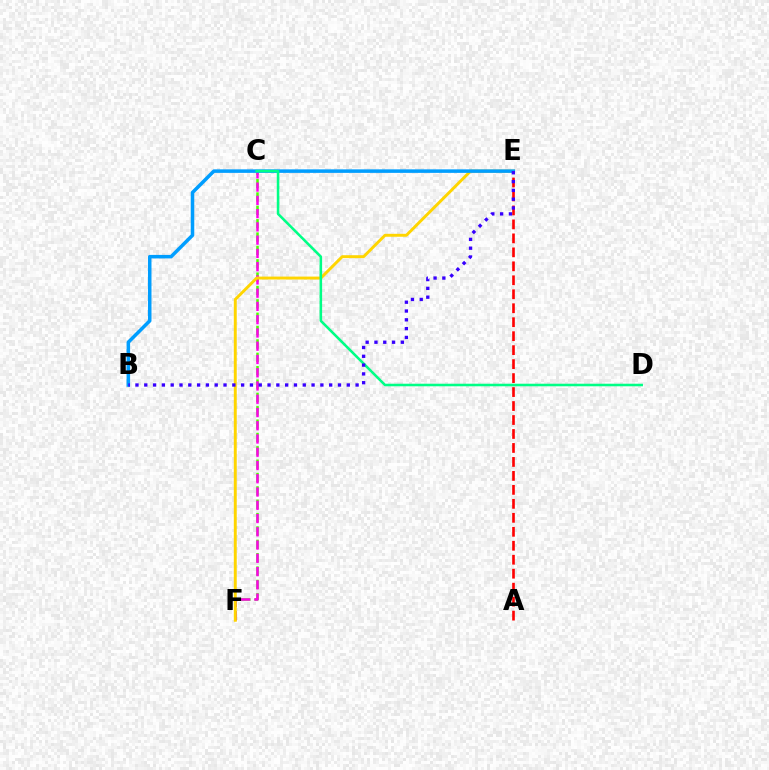{('C', 'F'): [{'color': '#4fff00', 'line_style': 'dashed', 'thickness': 1.81}, {'color': '#ff00ed', 'line_style': 'dashed', 'thickness': 1.8}], ('E', 'F'): [{'color': '#ffd500', 'line_style': 'solid', 'thickness': 2.11}], ('B', 'E'): [{'color': '#009eff', 'line_style': 'solid', 'thickness': 2.54}, {'color': '#3700ff', 'line_style': 'dotted', 'thickness': 2.39}], ('C', 'D'): [{'color': '#00ff86', 'line_style': 'solid', 'thickness': 1.84}], ('A', 'E'): [{'color': '#ff0000', 'line_style': 'dashed', 'thickness': 1.9}]}